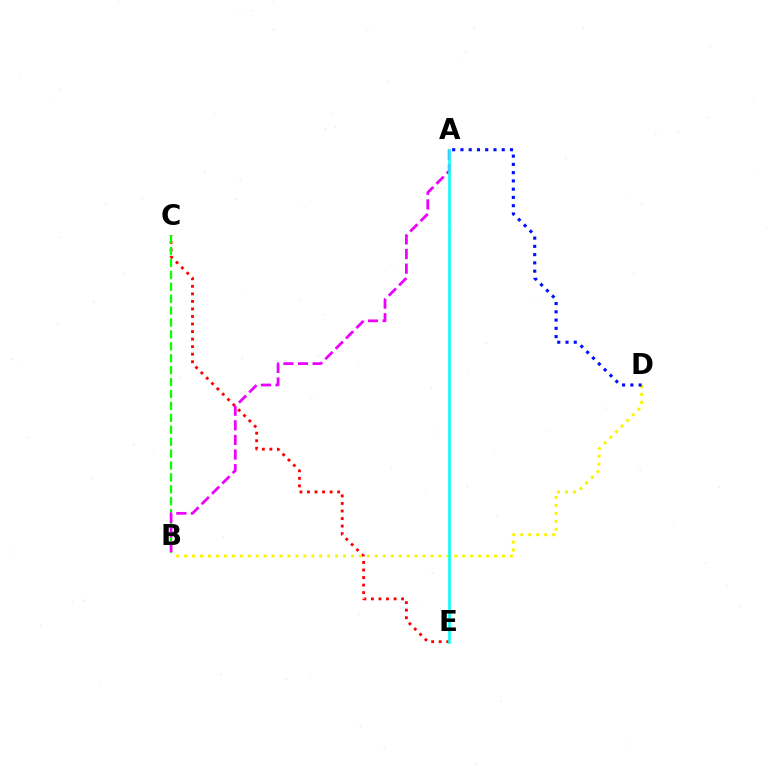{('C', 'E'): [{'color': '#ff0000', 'line_style': 'dotted', 'thickness': 2.05}], ('B', 'D'): [{'color': '#fcf500', 'line_style': 'dotted', 'thickness': 2.16}], ('B', 'C'): [{'color': '#08ff00', 'line_style': 'dashed', 'thickness': 1.62}], ('A', 'B'): [{'color': '#ee00ff', 'line_style': 'dashed', 'thickness': 1.99}], ('A', 'D'): [{'color': '#0010ff', 'line_style': 'dotted', 'thickness': 2.24}], ('A', 'E'): [{'color': '#00fff6', 'line_style': 'solid', 'thickness': 1.85}]}